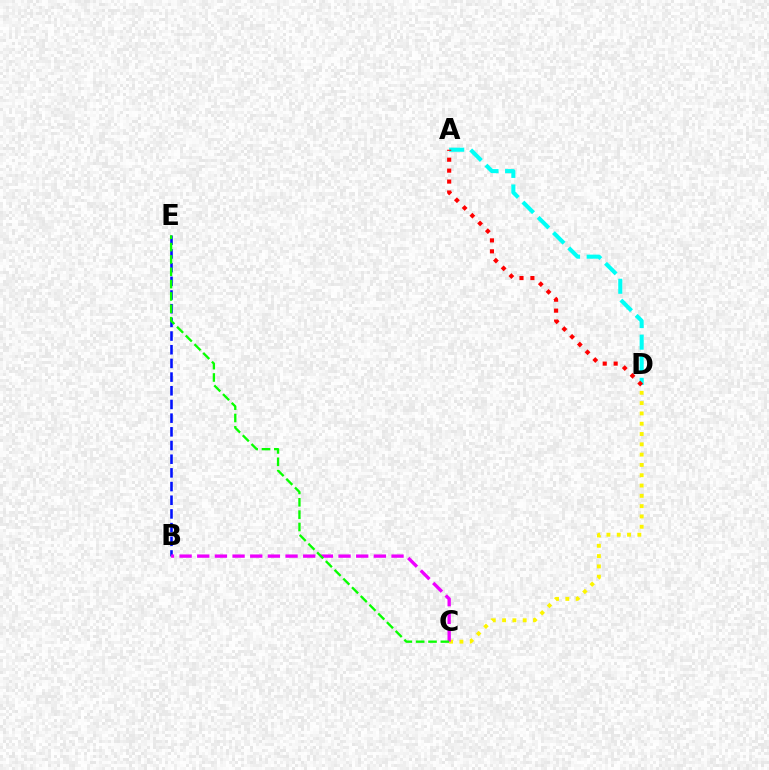{('A', 'D'): [{'color': '#00fff6', 'line_style': 'dashed', 'thickness': 2.93}, {'color': '#ff0000', 'line_style': 'dotted', 'thickness': 2.97}], ('B', 'E'): [{'color': '#0010ff', 'line_style': 'dashed', 'thickness': 1.86}], ('C', 'D'): [{'color': '#fcf500', 'line_style': 'dotted', 'thickness': 2.8}], ('B', 'C'): [{'color': '#ee00ff', 'line_style': 'dashed', 'thickness': 2.4}], ('C', 'E'): [{'color': '#08ff00', 'line_style': 'dashed', 'thickness': 1.68}]}